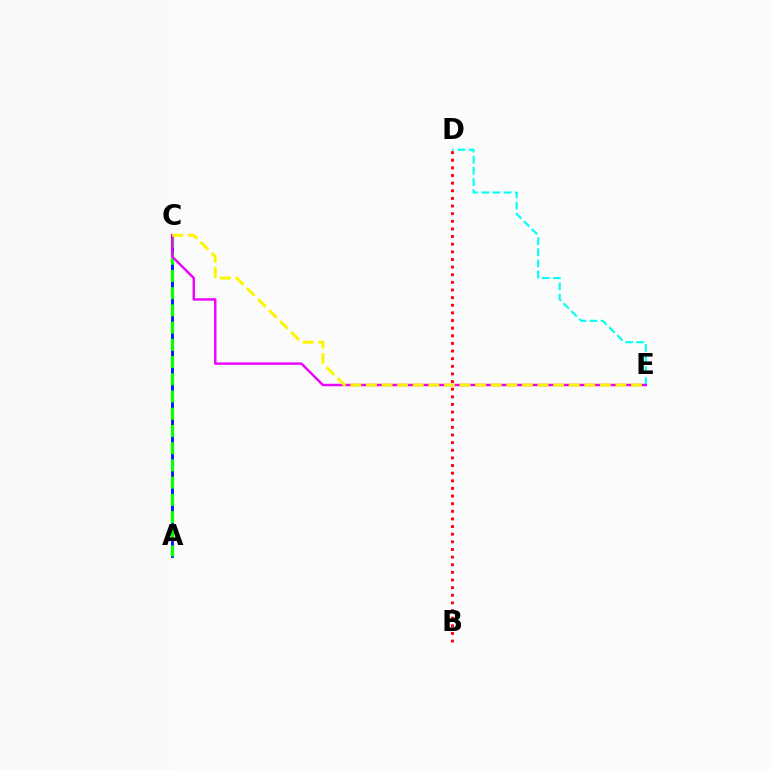{('B', 'D'): [{'color': '#ff0000', 'line_style': 'dotted', 'thickness': 2.07}], ('A', 'C'): [{'color': '#0010ff', 'line_style': 'solid', 'thickness': 2.03}, {'color': '#08ff00', 'line_style': 'dashed', 'thickness': 2.34}], ('D', 'E'): [{'color': '#00fff6', 'line_style': 'dashed', 'thickness': 1.51}], ('C', 'E'): [{'color': '#ee00ff', 'line_style': 'solid', 'thickness': 1.74}, {'color': '#fcf500', 'line_style': 'dashed', 'thickness': 2.12}]}